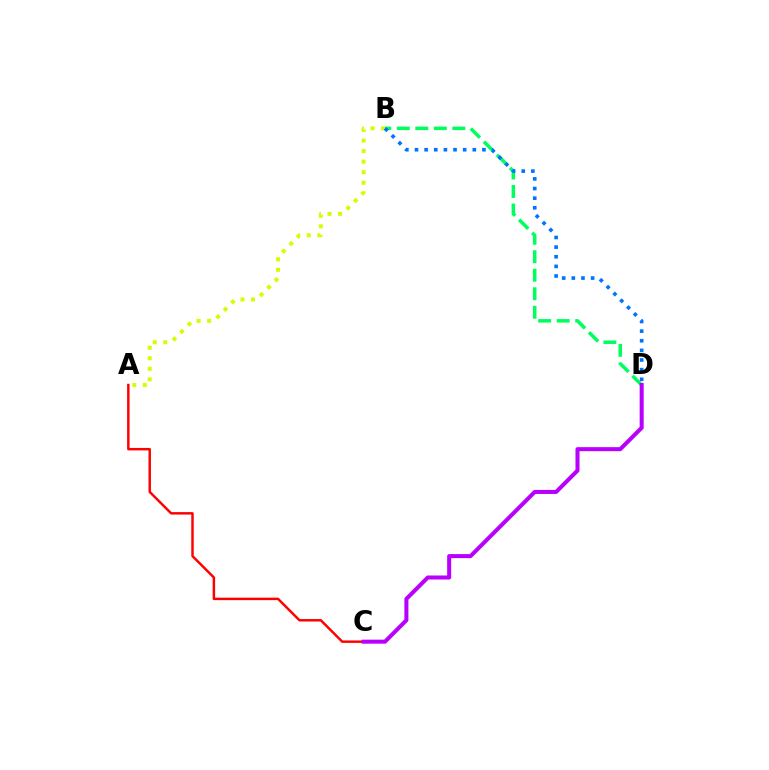{('A', 'C'): [{'color': '#ff0000', 'line_style': 'solid', 'thickness': 1.77}], ('B', 'D'): [{'color': '#00ff5c', 'line_style': 'dashed', 'thickness': 2.52}, {'color': '#0074ff', 'line_style': 'dotted', 'thickness': 2.62}], ('C', 'D'): [{'color': '#b900ff', 'line_style': 'solid', 'thickness': 2.9}], ('A', 'B'): [{'color': '#d1ff00', 'line_style': 'dotted', 'thickness': 2.86}]}